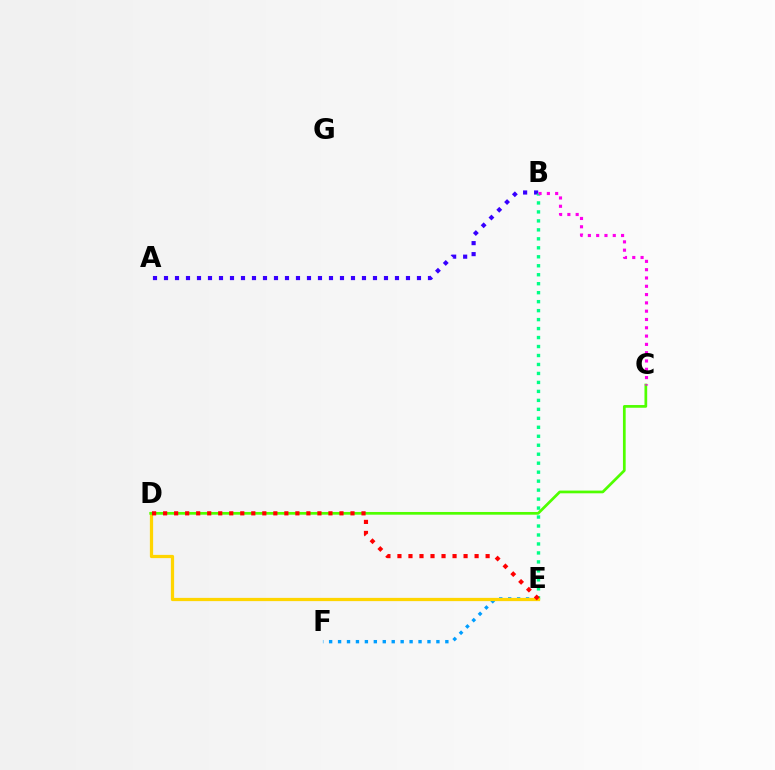{('A', 'B'): [{'color': '#3700ff', 'line_style': 'dotted', 'thickness': 2.99}], ('E', 'F'): [{'color': '#009eff', 'line_style': 'dotted', 'thickness': 2.43}], ('B', 'E'): [{'color': '#00ff86', 'line_style': 'dotted', 'thickness': 2.44}], ('D', 'E'): [{'color': '#ffd500', 'line_style': 'solid', 'thickness': 2.34}, {'color': '#ff0000', 'line_style': 'dotted', 'thickness': 2.99}], ('C', 'D'): [{'color': '#4fff00', 'line_style': 'solid', 'thickness': 1.96}], ('B', 'C'): [{'color': '#ff00ed', 'line_style': 'dotted', 'thickness': 2.26}]}